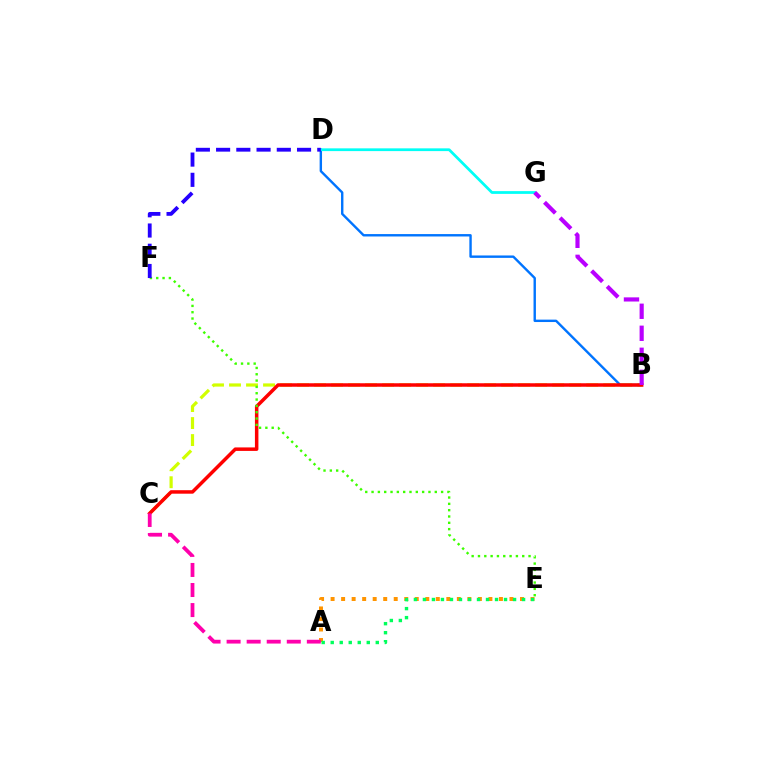{('B', 'C'): [{'color': '#d1ff00', 'line_style': 'dashed', 'thickness': 2.31}, {'color': '#ff0000', 'line_style': 'solid', 'thickness': 2.52}], ('B', 'D'): [{'color': '#0074ff', 'line_style': 'solid', 'thickness': 1.73}], ('A', 'E'): [{'color': '#ff9400', 'line_style': 'dotted', 'thickness': 2.86}, {'color': '#00ff5c', 'line_style': 'dotted', 'thickness': 2.45}], ('E', 'F'): [{'color': '#3dff00', 'line_style': 'dotted', 'thickness': 1.72}], ('D', 'G'): [{'color': '#00fff6', 'line_style': 'solid', 'thickness': 1.99}], ('B', 'G'): [{'color': '#b900ff', 'line_style': 'dashed', 'thickness': 2.99}], ('A', 'C'): [{'color': '#ff00ac', 'line_style': 'dashed', 'thickness': 2.72}], ('D', 'F'): [{'color': '#2500ff', 'line_style': 'dashed', 'thickness': 2.75}]}